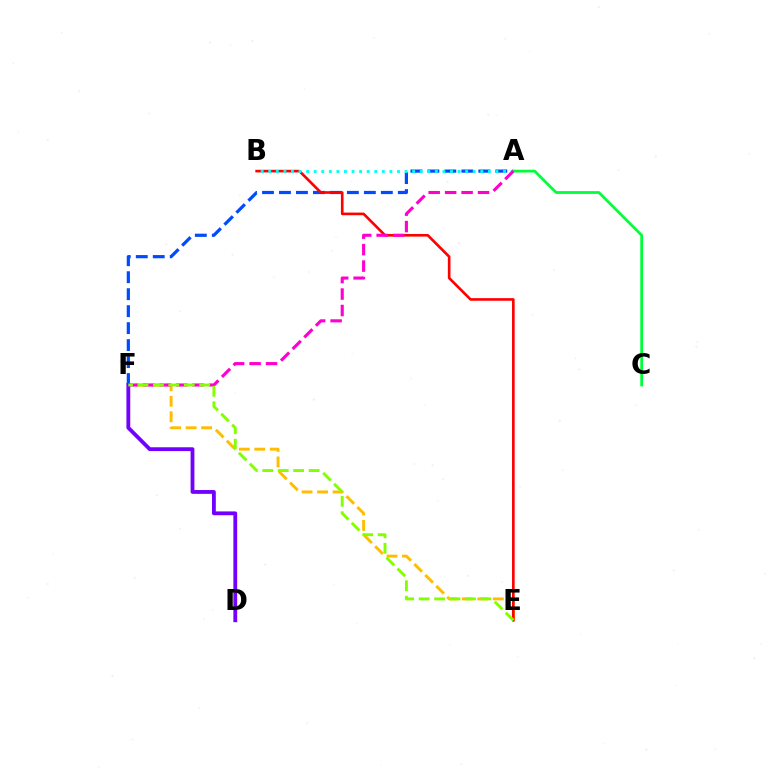{('A', 'F'): [{'color': '#004bff', 'line_style': 'dashed', 'thickness': 2.31}, {'color': '#ff00cf', 'line_style': 'dashed', 'thickness': 2.24}], ('E', 'F'): [{'color': '#ffbd00', 'line_style': 'dashed', 'thickness': 2.11}, {'color': '#84ff00', 'line_style': 'dashed', 'thickness': 2.1}], ('B', 'E'): [{'color': '#ff0000', 'line_style': 'solid', 'thickness': 1.9}], ('A', 'B'): [{'color': '#00fff6', 'line_style': 'dotted', 'thickness': 2.06}], ('A', 'C'): [{'color': '#00ff39', 'line_style': 'solid', 'thickness': 1.99}], ('D', 'F'): [{'color': '#7200ff', 'line_style': 'solid', 'thickness': 2.75}]}